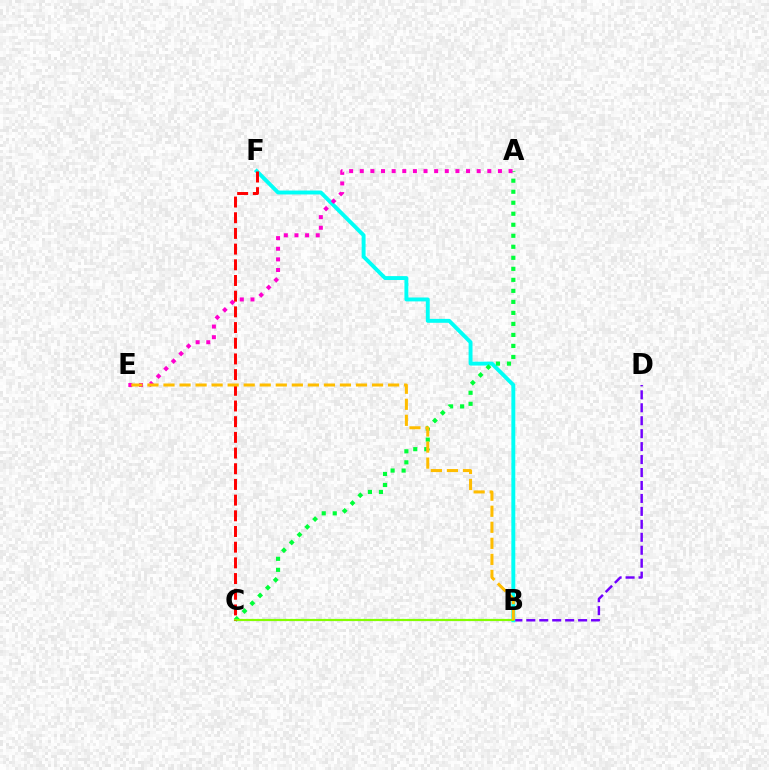{('B', 'D'): [{'color': '#7200ff', 'line_style': 'dashed', 'thickness': 1.76}], ('B', 'C'): [{'color': '#004bff', 'line_style': 'dotted', 'thickness': 1.51}, {'color': '#84ff00', 'line_style': 'solid', 'thickness': 1.56}], ('B', 'F'): [{'color': '#00fff6', 'line_style': 'solid', 'thickness': 2.81}], ('A', 'C'): [{'color': '#00ff39', 'line_style': 'dotted', 'thickness': 2.99}], ('A', 'E'): [{'color': '#ff00cf', 'line_style': 'dotted', 'thickness': 2.89}], ('C', 'F'): [{'color': '#ff0000', 'line_style': 'dashed', 'thickness': 2.13}], ('B', 'E'): [{'color': '#ffbd00', 'line_style': 'dashed', 'thickness': 2.18}]}